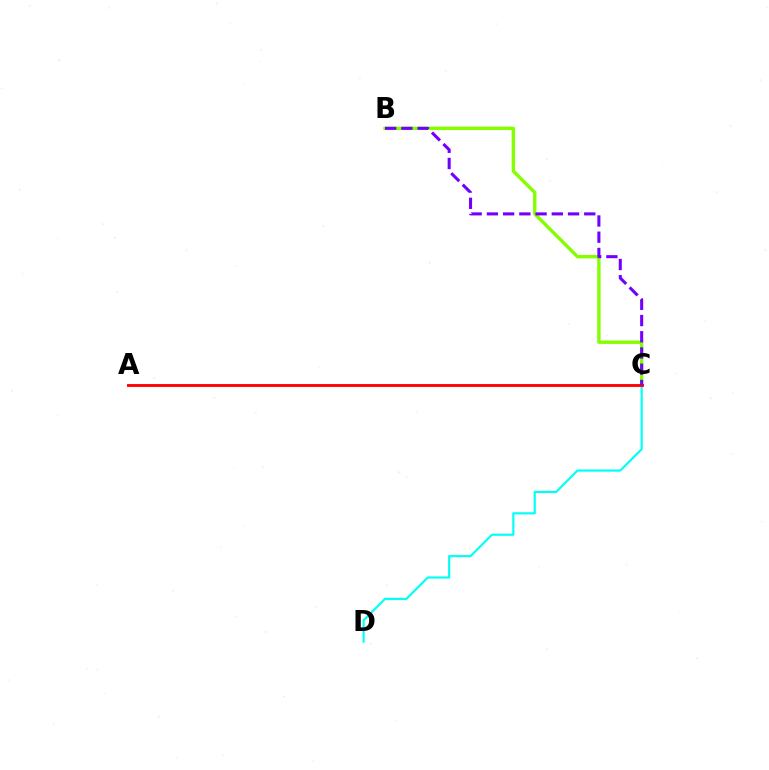{('C', 'D'): [{'color': '#00fff6', 'line_style': 'solid', 'thickness': 1.55}], ('B', 'C'): [{'color': '#84ff00', 'line_style': 'solid', 'thickness': 2.44}, {'color': '#7200ff', 'line_style': 'dashed', 'thickness': 2.2}], ('A', 'C'): [{'color': '#ff0000', 'line_style': 'solid', 'thickness': 2.07}]}